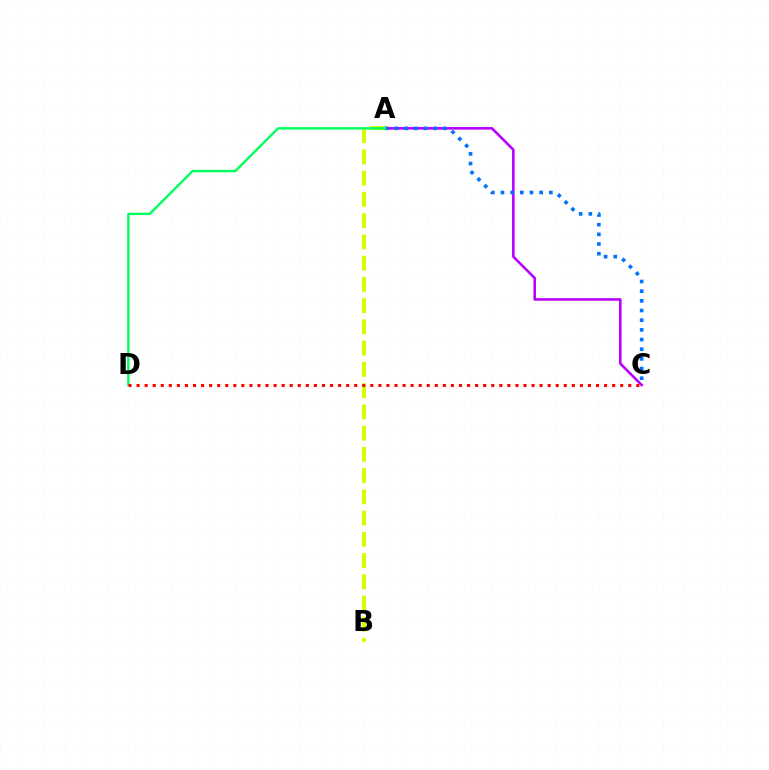{('A', 'C'): [{'color': '#b900ff', 'line_style': 'solid', 'thickness': 1.86}, {'color': '#0074ff', 'line_style': 'dotted', 'thickness': 2.63}], ('A', 'B'): [{'color': '#d1ff00', 'line_style': 'dashed', 'thickness': 2.89}], ('A', 'D'): [{'color': '#00ff5c', 'line_style': 'solid', 'thickness': 1.73}], ('C', 'D'): [{'color': '#ff0000', 'line_style': 'dotted', 'thickness': 2.19}]}